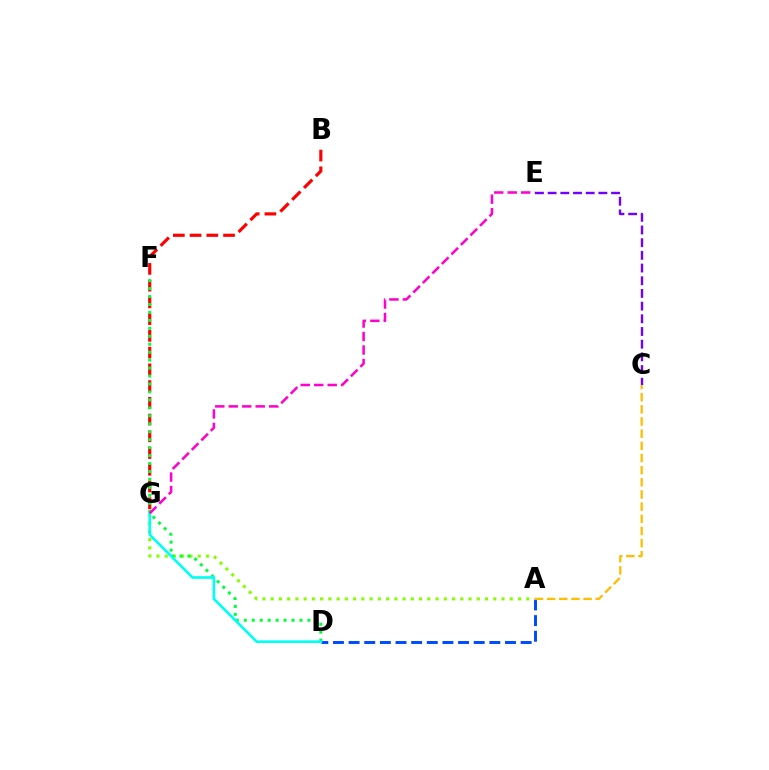{('B', 'G'): [{'color': '#ff0000', 'line_style': 'dashed', 'thickness': 2.27}], ('A', 'D'): [{'color': '#004bff', 'line_style': 'dashed', 'thickness': 2.12}], ('A', 'G'): [{'color': '#84ff00', 'line_style': 'dotted', 'thickness': 2.24}], ('D', 'F'): [{'color': '#00ff39', 'line_style': 'dotted', 'thickness': 2.16}], ('D', 'G'): [{'color': '#00fff6', 'line_style': 'solid', 'thickness': 1.92}], ('A', 'C'): [{'color': '#ffbd00', 'line_style': 'dashed', 'thickness': 1.65}], ('E', 'G'): [{'color': '#ff00cf', 'line_style': 'dashed', 'thickness': 1.83}], ('C', 'E'): [{'color': '#7200ff', 'line_style': 'dashed', 'thickness': 1.72}]}